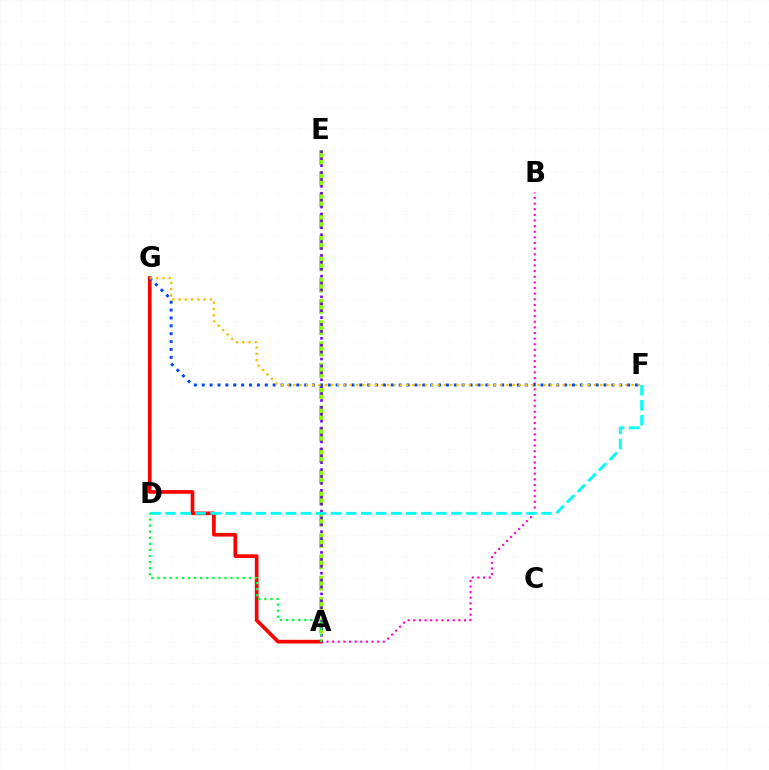{('A', 'E'): [{'color': '#84ff00', 'line_style': 'dashed', 'thickness': 2.89}, {'color': '#7200ff', 'line_style': 'dotted', 'thickness': 1.88}], ('A', 'B'): [{'color': '#ff00cf', 'line_style': 'dotted', 'thickness': 1.53}], ('A', 'G'): [{'color': '#ff0000', 'line_style': 'solid', 'thickness': 2.65}], ('F', 'G'): [{'color': '#004bff', 'line_style': 'dotted', 'thickness': 2.14}, {'color': '#ffbd00', 'line_style': 'dotted', 'thickness': 1.7}], ('D', 'F'): [{'color': '#00fff6', 'line_style': 'dashed', 'thickness': 2.04}], ('A', 'D'): [{'color': '#00ff39', 'line_style': 'dotted', 'thickness': 1.65}]}